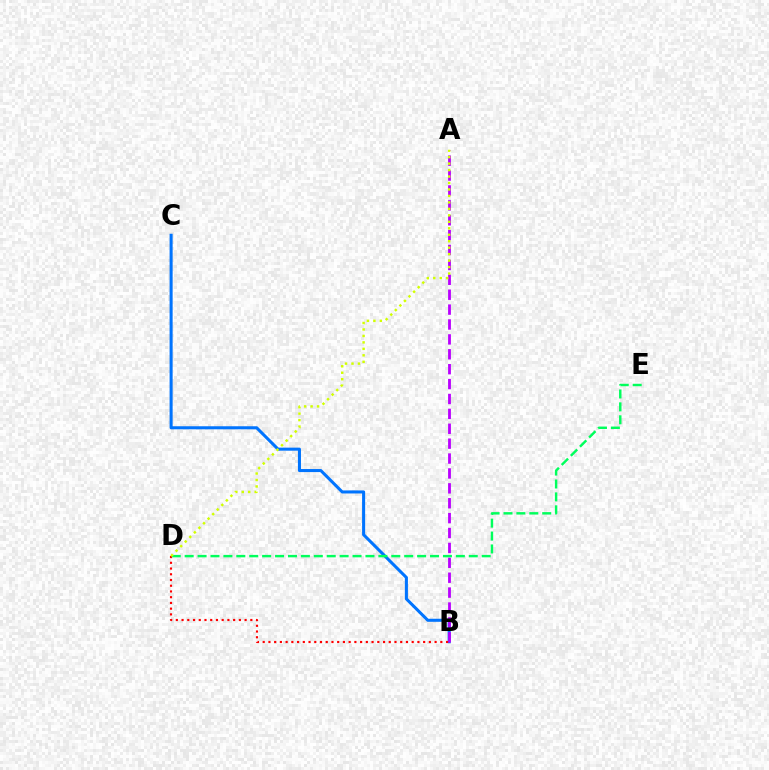{('B', 'C'): [{'color': '#0074ff', 'line_style': 'solid', 'thickness': 2.19}], ('A', 'B'): [{'color': '#b900ff', 'line_style': 'dashed', 'thickness': 2.02}], ('B', 'D'): [{'color': '#ff0000', 'line_style': 'dotted', 'thickness': 1.56}], ('D', 'E'): [{'color': '#00ff5c', 'line_style': 'dashed', 'thickness': 1.75}], ('A', 'D'): [{'color': '#d1ff00', 'line_style': 'dotted', 'thickness': 1.76}]}